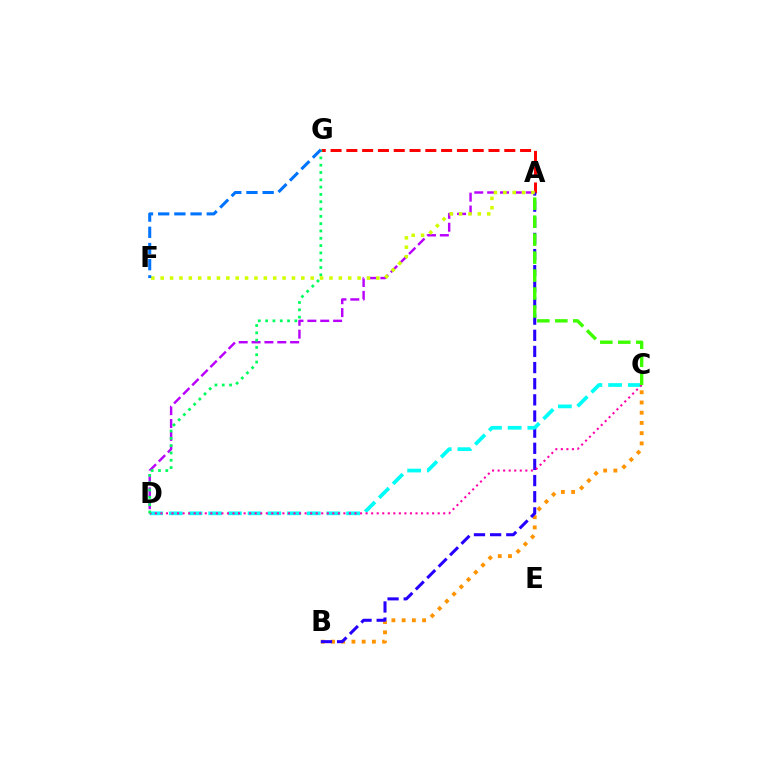{('A', 'G'): [{'color': '#ff0000', 'line_style': 'dashed', 'thickness': 2.15}], ('B', 'C'): [{'color': '#ff9400', 'line_style': 'dotted', 'thickness': 2.78}], ('A', 'B'): [{'color': '#2500ff', 'line_style': 'dashed', 'thickness': 2.19}], ('A', 'D'): [{'color': '#b900ff', 'line_style': 'dashed', 'thickness': 1.75}], ('C', 'D'): [{'color': '#00fff6', 'line_style': 'dashed', 'thickness': 2.68}, {'color': '#ff00ac', 'line_style': 'dotted', 'thickness': 1.51}], ('A', 'C'): [{'color': '#3dff00', 'line_style': 'dashed', 'thickness': 2.44}], ('D', 'G'): [{'color': '#00ff5c', 'line_style': 'dotted', 'thickness': 1.99}], ('A', 'F'): [{'color': '#d1ff00', 'line_style': 'dotted', 'thickness': 2.55}], ('F', 'G'): [{'color': '#0074ff', 'line_style': 'dashed', 'thickness': 2.2}]}